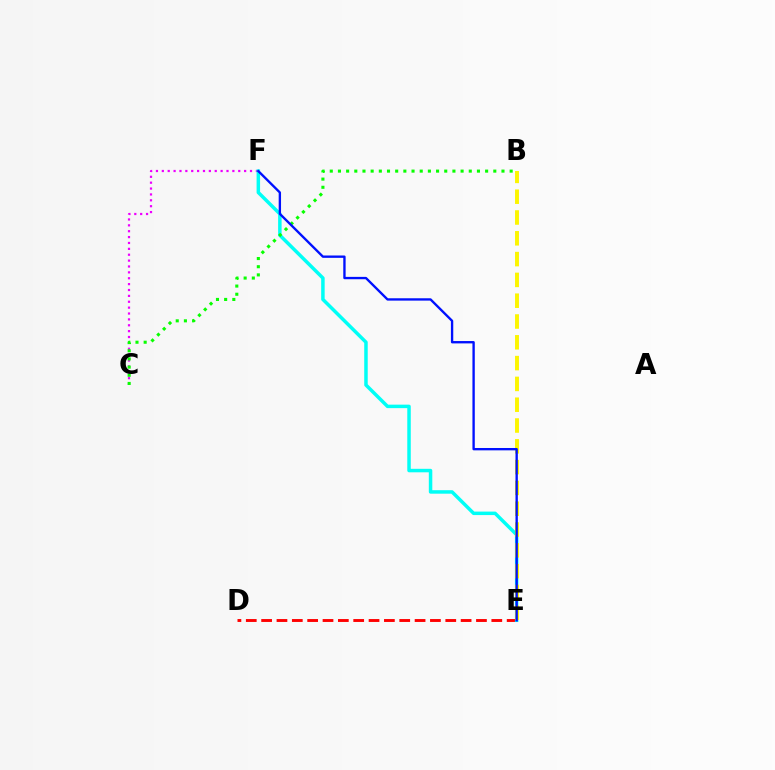{('D', 'E'): [{'color': '#ff0000', 'line_style': 'dashed', 'thickness': 2.08}], ('C', 'F'): [{'color': '#ee00ff', 'line_style': 'dotted', 'thickness': 1.6}], ('E', 'F'): [{'color': '#00fff6', 'line_style': 'solid', 'thickness': 2.51}, {'color': '#0010ff', 'line_style': 'solid', 'thickness': 1.69}], ('B', 'E'): [{'color': '#fcf500', 'line_style': 'dashed', 'thickness': 2.83}], ('B', 'C'): [{'color': '#08ff00', 'line_style': 'dotted', 'thickness': 2.22}]}